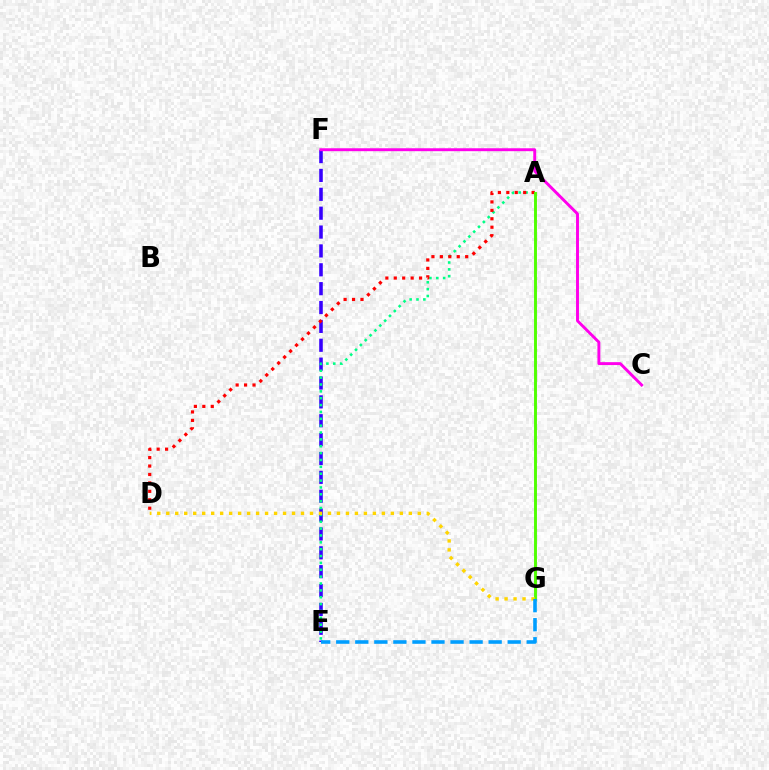{('E', 'F'): [{'color': '#3700ff', 'line_style': 'dashed', 'thickness': 2.56}], ('A', 'E'): [{'color': '#00ff86', 'line_style': 'dotted', 'thickness': 1.86}], ('A', 'D'): [{'color': '#ff0000', 'line_style': 'dotted', 'thickness': 2.29}], ('A', 'G'): [{'color': '#4fff00', 'line_style': 'solid', 'thickness': 2.1}], ('D', 'G'): [{'color': '#ffd500', 'line_style': 'dotted', 'thickness': 2.44}], ('C', 'F'): [{'color': '#ff00ed', 'line_style': 'solid', 'thickness': 2.1}], ('E', 'G'): [{'color': '#009eff', 'line_style': 'dashed', 'thickness': 2.59}]}